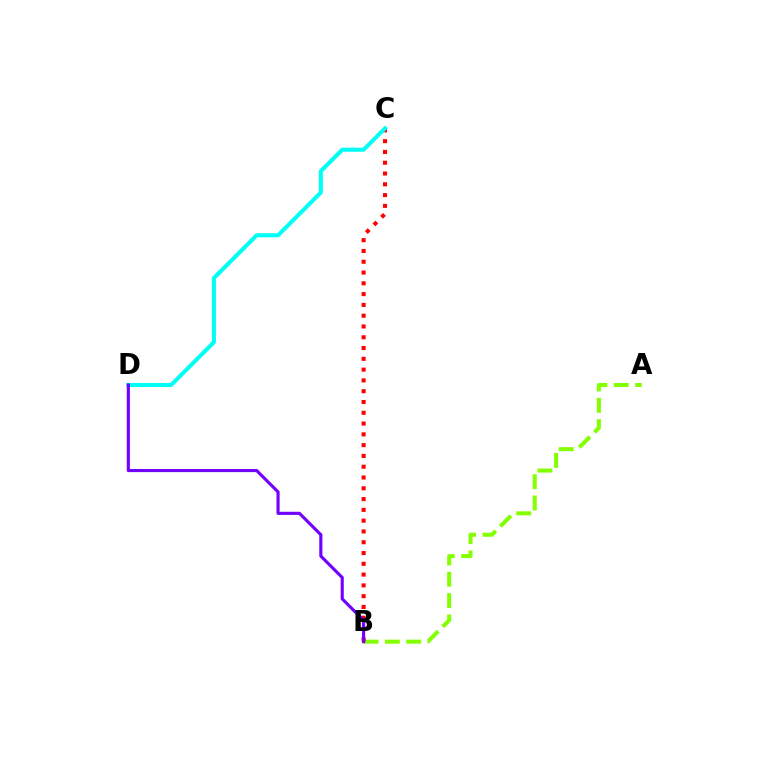{('A', 'B'): [{'color': '#84ff00', 'line_style': 'dashed', 'thickness': 2.9}], ('B', 'C'): [{'color': '#ff0000', 'line_style': 'dotted', 'thickness': 2.93}], ('C', 'D'): [{'color': '#00fff6', 'line_style': 'solid', 'thickness': 2.93}], ('B', 'D'): [{'color': '#7200ff', 'line_style': 'solid', 'thickness': 2.24}]}